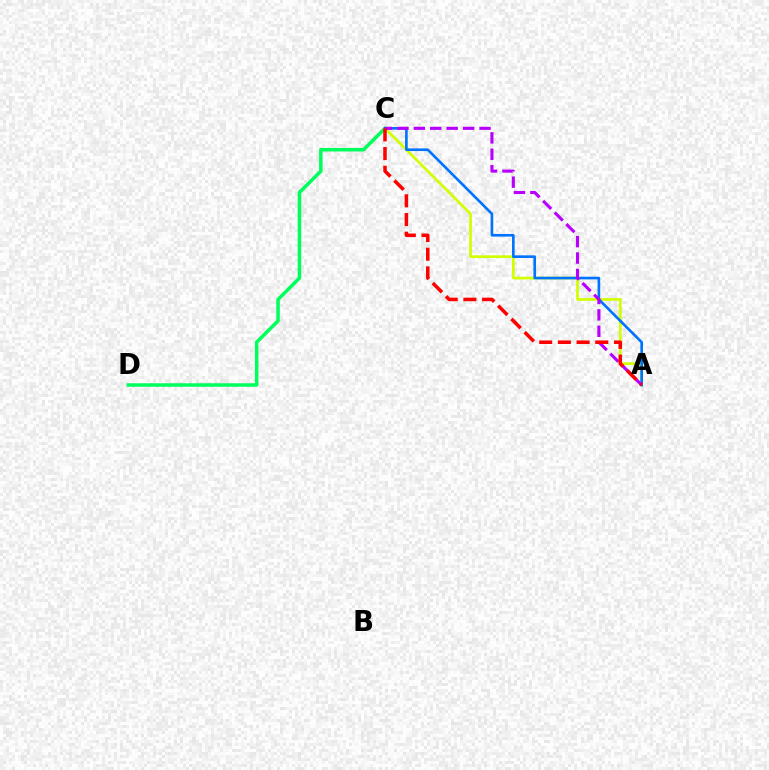{('C', 'D'): [{'color': '#00ff5c', 'line_style': 'solid', 'thickness': 2.53}], ('A', 'C'): [{'color': '#d1ff00', 'line_style': 'solid', 'thickness': 1.96}, {'color': '#0074ff', 'line_style': 'solid', 'thickness': 1.91}, {'color': '#b900ff', 'line_style': 'dashed', 'thickness': 2.23}, {'color': '#ff0000', 'line_style': 'dashed', 'thickness': 2.54}]}